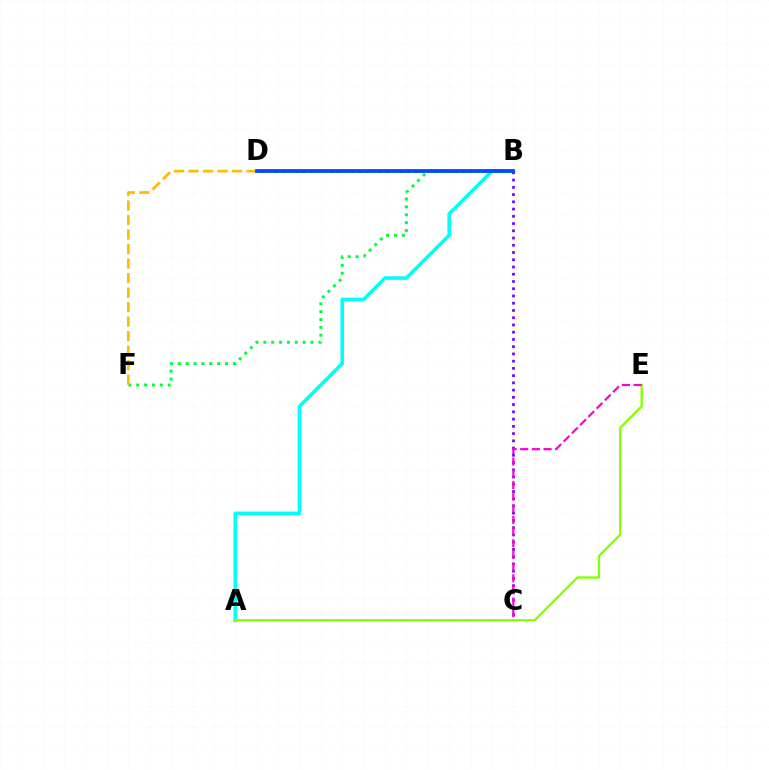{('A', 'B'): [{'color': '#00fff6', 'line_style': 'solid', 'thickness': 2.6}], ('B', 'F'): [{'color': '#00ff39', 'line_style': 'dotted', 'thickness': 2.14}], ('B', 'D'): [{'color': '#ff0000', 'line_style': 'dotted', 'thickness': 1.88}, {'color': '#004bff', 'line_style': 'solid', 'thickness': 2.73}], ('A', 'E'): [{'color': '#84ff00', 'line_style': 'solid', 'thickness': 1.68}], ('B', 'C'): [{'color': '#7200ff', 'line_style': 'dotted', 'thickness': 1.97}], ('C', 'E'): [{'color': '#ff00cf', 'line_style': 'dashed', 'thickness': 1.58}], ('D', 'F'): [{'color': '#ffbd00', 'line_style': 'dashed', 'thickness': 1.97}]}